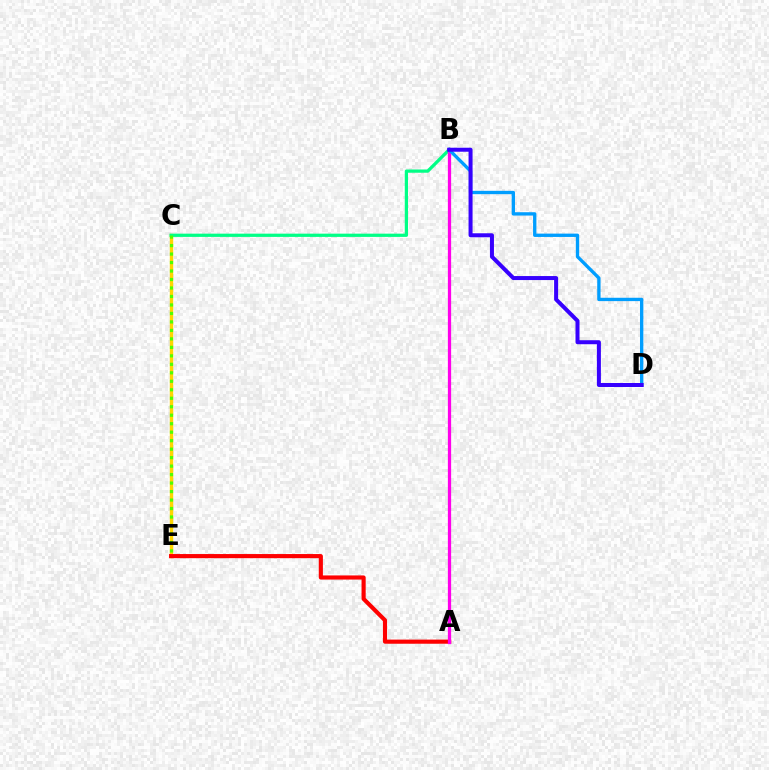{('C', 'E'): [{'color': '#ffd500', 'line_style': 'solid', 'thickness': 2.44}, {'color': '#4fff00', 'line_style': 'dotted', 'thickness': 2.3}], ('A', 'E'): [{'color': '#ff0000', 'line_style': 'solid', 'thickness': 2.97}], ('B', 'C'): [{'color': '#00ff86', 'line_style': 'solid', 'thickness': 2.33}], ('A', 'B'): [{'color': '#ff00ed', 'line_style': 'solid', 'thickness': 2.34}], ('B', 'D'): [{'color': '#009eff', 'line_style': 'solid', 'thickness': 2.4}, {'color': '#3700ff', 'line_style': 'solid', 'thickness': 2.89}]}